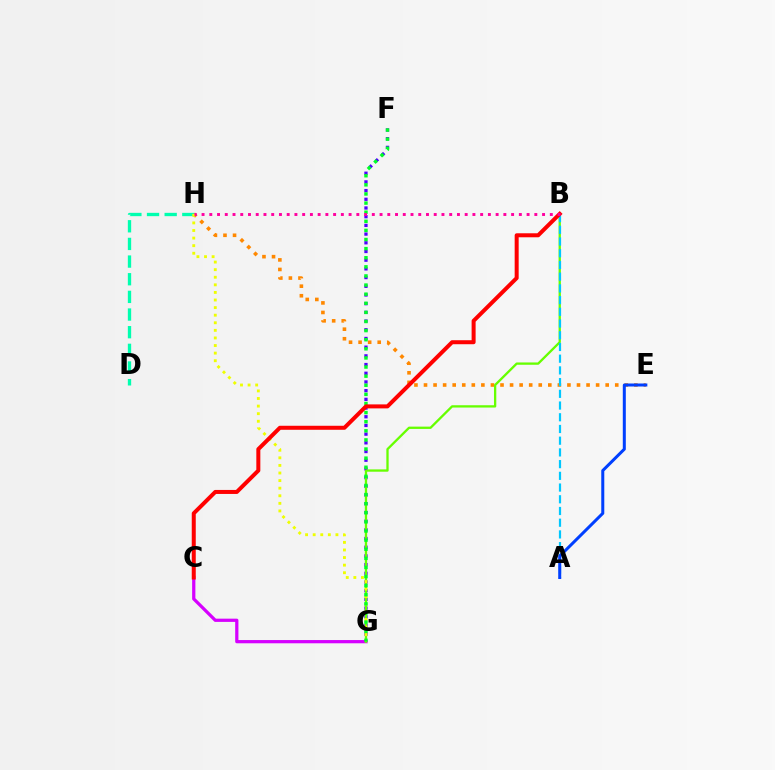{('C', 'G'): [{'color': '#d600ff', 'line_style': 'solid', 'thickness': 2.33}], ('D', 'H'): [{'color': '#00ffaf', 'line_style': 'dashed', 'thickness': 2.4}], ('E', 'H'): [{'color': '#ff8800', 'line_style': 'dotted', 'thickness': 2.6}], ('F', 'G'): [{'color': '#4f00ff', 'line_style': 'dotted', 'thickness': 2.36}, {'color': '#00ff27', 'line_style': 'dotted', 'thickness': 2.47}], ('B', 'G'): [{'color': '#66ff00', 'line_style': 'solid', 'thickness': 1.66}], ('G', 'H'): [{'color': '#eeff00', 'line_style': 'dotted', 'thickness': 2.06}], ('A', 'B'): [{'color': '#00c7ff', 'line_style': 'dashed', 'thickness': 1.59}], ('B', 'C'): [{'color': '#ff0000', 'line_style': 'solid', 'thickness': 2.88}], ('B', 'H'): [{'color': '#ff00a0', 'line_style': 'dotted', 'thickness': 2.1}], ('A', 'E'): [{'color': '#003fff', 'line_style': 'solid', 'thickness': 2.17}]}